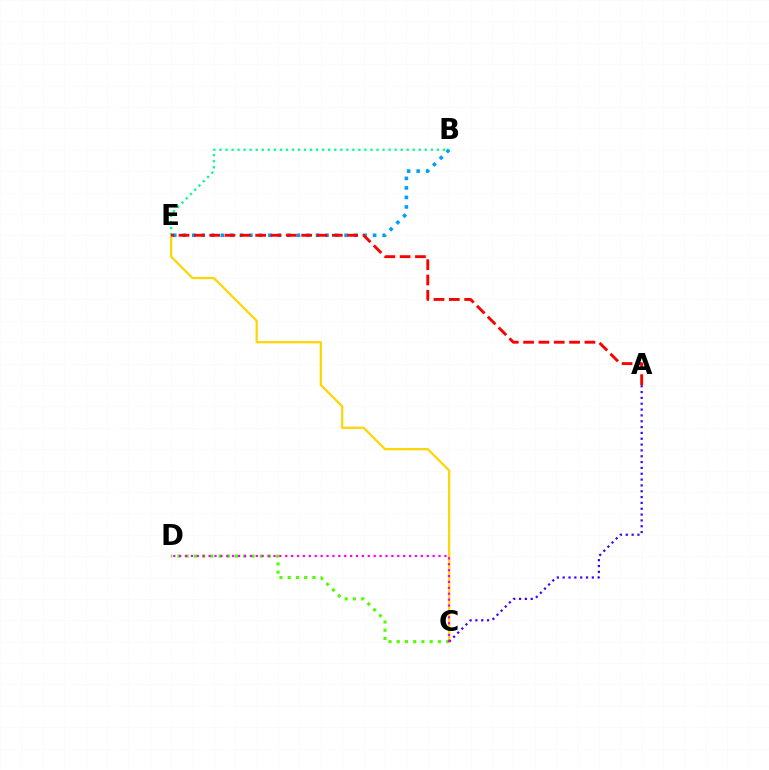{('C', 'E'): [{'color': '#ffd500', 'line_style': 'solid', 'thickness': 1.59}], ('A', 'C'): [{'color': '#3700ff', 'line_style': 'dotted', 'thickness': 1.59}], ('B', 'E'): [{'color': '#009eff', 'line_style': 'dotted', 'thickness': 2.59}, {'color': '#00ff86', 'line_style': 'dotted', 'thickness': 1.64}], ('C', 'D'): [{'color': '#4fff00', 'line_style': 'dotted', 'thickness': 2.24}, {'color': '#ff00ed', 'line_style': 'dotted', 'thickness': 1.6}], ('A', 'E'): [{'color': '#ff0000', 'line_style': 'dashed', 'thickness': 2.08}]}